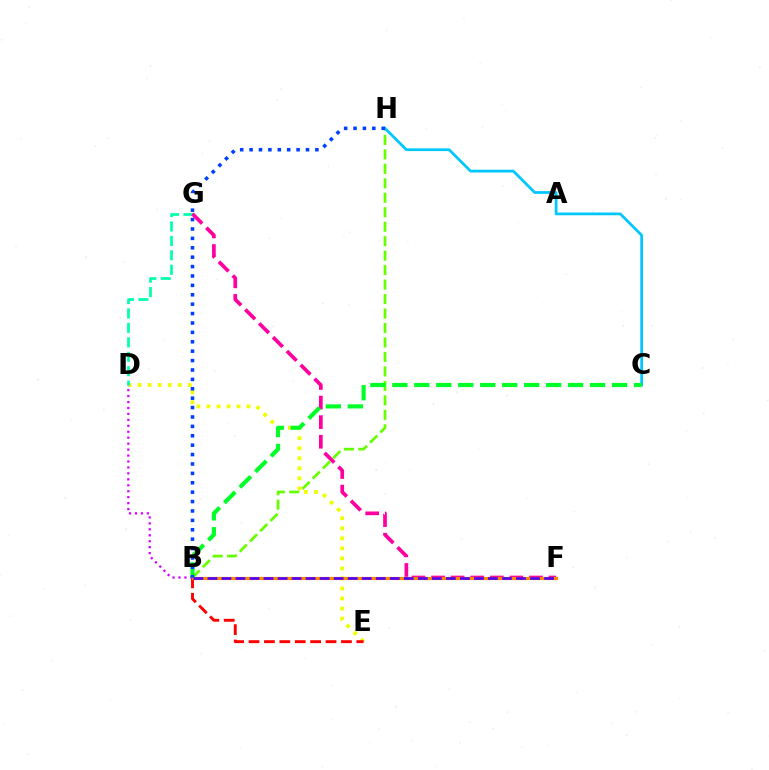{('D', 'E'): [{'color': '#eeff00', 'line_style': 'dotted', 'thickness': 2.72}], ('D', 'G'): [{'color': '#00ffaf', 'line_style': 'dashed', 'thickness': 1.96}], ('F', 'G'): [{'color': '#ff00a0', 'line_style': 'dashed', 'thickness': 2.66}], ('B', 'H'): [{'color': '#66ff00', 'line_style': 'dashed', 'thickness': 1.97}, {'color': '#003fff', 'line_style': 'dotted', 'thickness': 2.55}], ('B', 'E'): [{'color': '#ff0000', 'line_style': 'dashed', 'thickness': 2.09}], ('C', 'H'): [{'color': '#00c7ff', 'line_style': 'solid', 'thickness': 1.99}], ('B', 'F'): [{'color': '#ff8800', 'line_style': 'solid', 'thickness': 2.3}, {'color': '#4f00ff', 'line_style': 'dashed', 'thickness': 1.91}], ('B', 'D'): [{'color': '#d600ff', 'line_style': 'dotted', 'thickness': 1.62}], ('B', 'C'): [{'color': '#00ff27', 'line_style': 'dashed', 'thickness': 2.98}]}